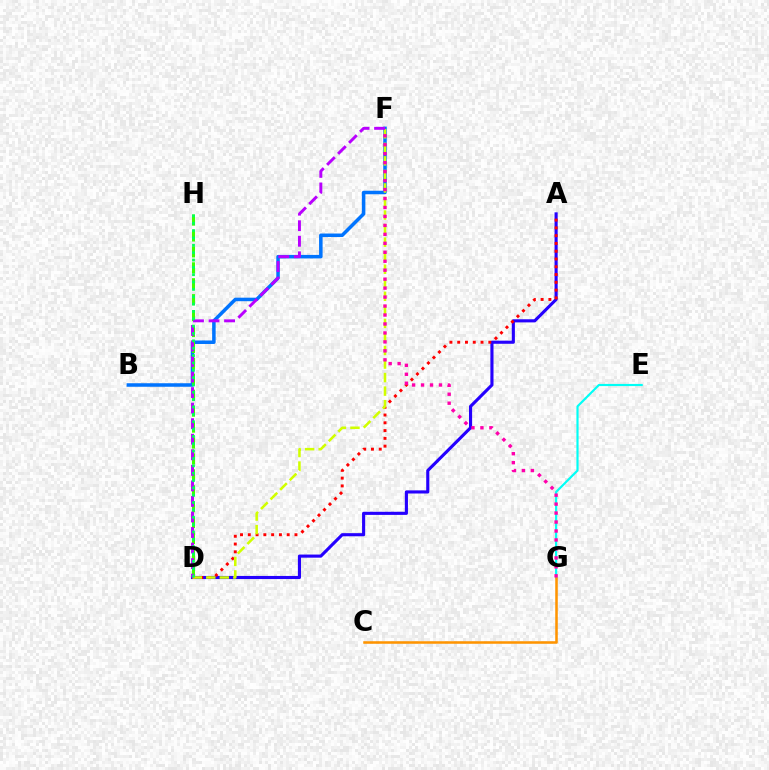{('B', 'F'): [{'color': '#0074ff', 'line_style': 'solid', 'thickness': 2.53}], ('A', 'D'): [{'color': '#2500ff', 'line_style': 'solid', 'thickness': 2.24}, {'color': '#ff0000', 'line_style': 'dotted', 'thickness': 2.11}], ('E', 'G'): [{'color': '#00fff6', 'line_style': 'solid', 'thickness': 1.56}], ('C', 'G'): [{'color': '#ff9400', 'line_style': 'solid', 'thickness': 1.83}], ('D', 'H'): [{'color': '#3dff00', 'line_style': 'dashed', 'thickness': 2.16}, {'color': '#00ff5c', 'line_style': 'dotted', 'thickness': 2.0}], ('D', 'F'): [{'color': '#d1ff00', 'line_style': 'dashed', 'thickness': 1.84}, {'color': '#b900ff', 'line_style': 'dashed', 'thickness': 2.11}], ('F', 'G'): [{'color': '#ff00ac', 'line_style': 'dotted', 'thickness': 2.43}]}